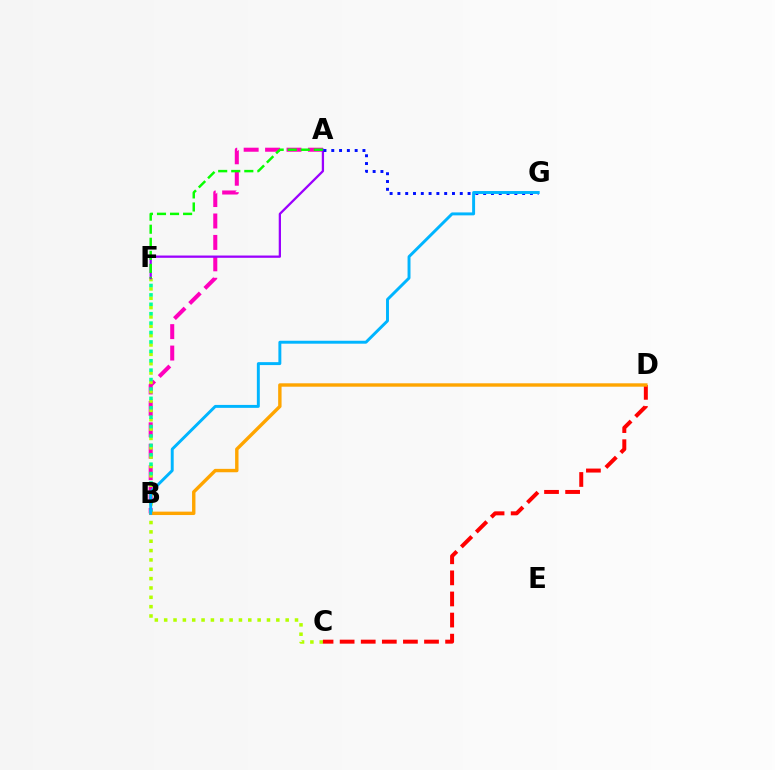{('A', 'B'): [{'color': '#ff00bd', 'line_style': 'dashed', 'thickness': 2.91}], ('C', 'F'): [{'color': '#b3ff00', 'line_style': 'dotted', 'thickness': 2.54}], ('A', 'F'): [{'color': '#9b00ff', 'line_style': 'solid', 'thickness': 1.64}, {'color': '#08ff00', 'line_style': 'dashed', 'thickness': 1.77}], ('B', 'F'): [{'color': '#00ff9d', 'line_style': 'dotted', 'thickness': 2.56}], ('C', 'D'): [{'color': '#ff0000', 'line_style': 'dashed', 'thickness': 2.87}], ('B', 'D'): [{'color': '#ffa500', 'line_style': 'solid', 'thickness': 2.45}], ('A', 'G'): [{'color': '#0010ff', 'line_style': 'dotted', 'thickness': 2.12}], ('B', 'G'): [{'color': '#00b5ff', 'line_style': 'solid', 'thickness': 2.11}]}